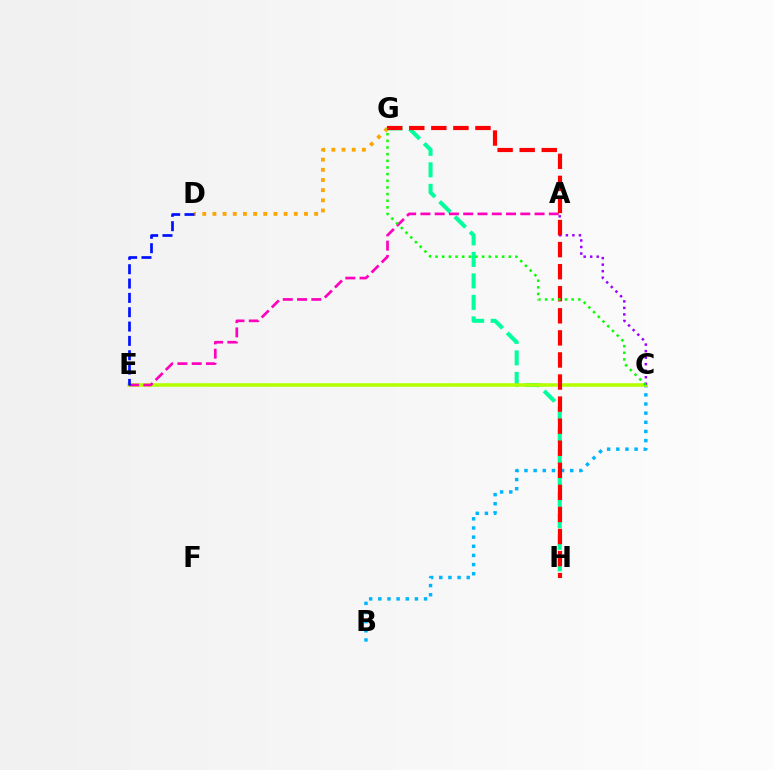{('B', 'C'): [{'color': '#00b5ff', 'line_style': 'dotted', 'thickness': 2.49}], ('G', 'H'): [{'color': '#00ff9d', 'line_style': 'dashed', 'thickness': 2.92}, {'color': '#ff0000', 'line_style': 'dashed', 'thickness': 3.0}], ('D', 'G'): [{'color': '#ffa500', 'line_style': 'dotted', 'thickness': 2.76}], ('C', 'E'): [{'color': '#b3ff00', 'line_style': 'solid', 'thickness': 2.55}], ('A', 'C'): [{'color': '#9b00ff', 'line_style': 'dotted', 'thickness': 1.77}], ('A', 'E'): [{'color': '#ff00bd', 'line_style': 'dashed', 'thickness': 1.94}], ('D', 'E'): [{'color': '#0010ff', 'line_style': 'dashed', 'thickness': 1.95}], ('C', 'G'): [{'color': '#08ff00', 'line_style': 'dotted', 'thickness': 1.81}]}